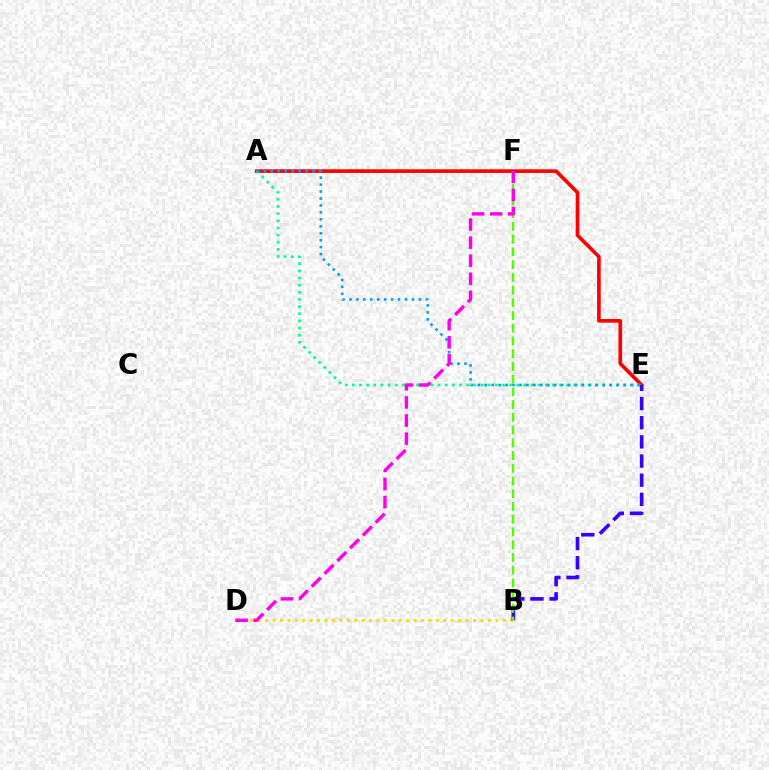{('A', 'E'): [{'color': '#ff0000', 'line_style': 'solid', 'thickness': 2.62}, {'color': '#00ff86', 'line_style': 'dotted', 'thickness': 1.94}, {'color': '#009eff', 'line_style': 'dotted', 'thickness': 1.89}], ('B', 'D'): [{'color': '#ffd500', 'line_style': 'dotted', 'thickness': 2.02}], ('B', 'E'): [{'color': '#3700ff', 'line_style': 'dashed', 'thickness': 2.6}], ('B', 'F'): [{'color': '#4fff00', 'line_style': 'dashed', 'thickness': 1.73}], ('D', 'F'): [{'color': '#ff00ed', 'line_style': 'dashed', 'thickness': 2.46}]}